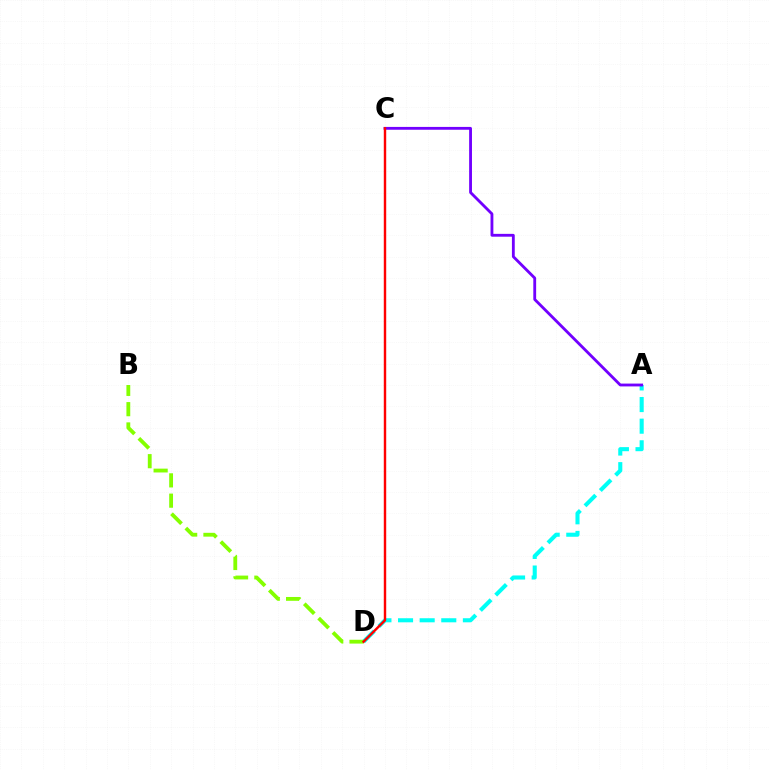{('A', 'D'): [{'color': '#00fff6', 'line_style': 'dashed', 'thickness': 2.94}], ('A', 'C'): [{'color': '#7200ff', 'line_style': 'solid', 'thickness': 2.04}], ('B', 'D'): [{'color': '#84ff00', 'line_style': 'dashed', 'thickness': 2.76}], ('C', 'D'): [{'color': '#ff0000', 'line_style': 'solid', 'thickness': 1.75}]}